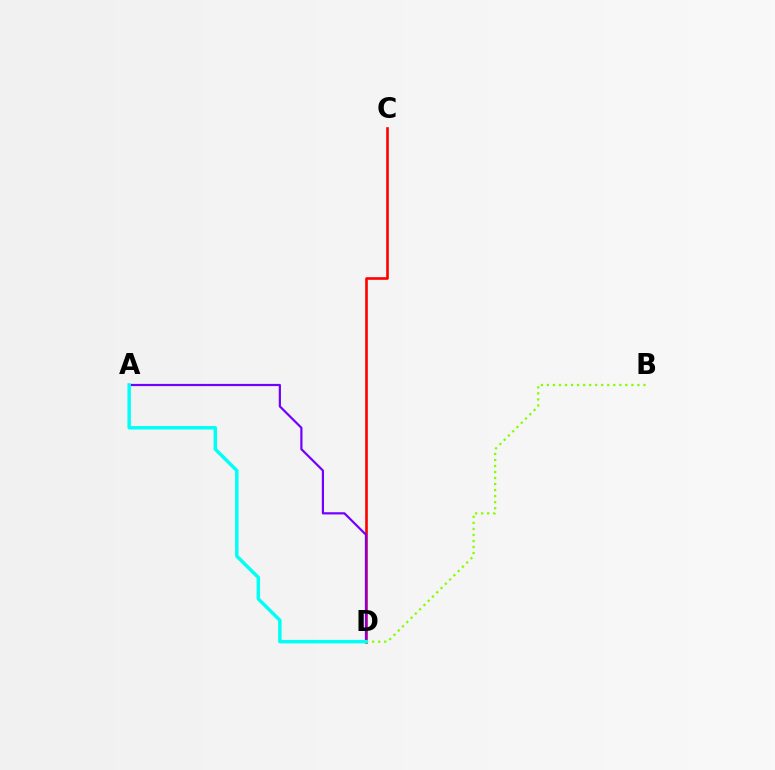{('C', 'D'): [{'color': '#ff0000', 'line_style': 'solid', 'thickness': 1.89}], ('A', 'D'): [{'color': '#7200ff', 'line_style': 'solid', 'thickness': 1.58}, {'color': '#00fff6', 'line_style': 'solid', 'thickness': 2.49}], ('B', 'D'): [{'color': '#84ff00', 'line_style': 'dotted', 'thickness': 1.64}]}